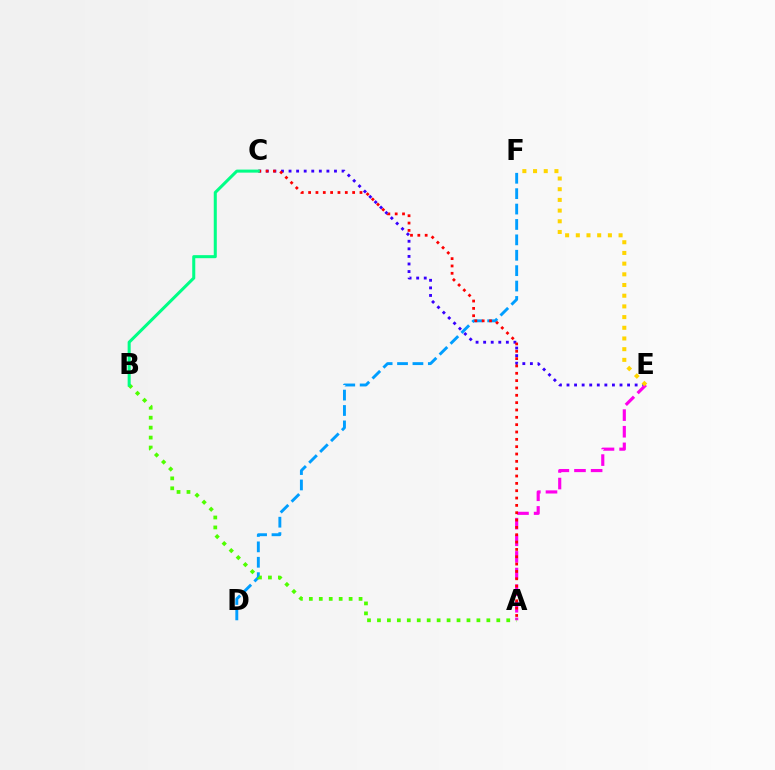{('D', 'F'): [{'color': '#009eff', 'line_style': 'dashed', 'thickness': 2.09}], ('C', 'E'): [{'color': '#3700ff', 'line_style': 'dotted', 'thickness': 2.06}], ('A', 'E'): [{'color': '#ff00ed', 'line_style': 'dashed', 'thickness': 2.26}], ('A', 'B'): [{'color': '#4fff00', 'line_style': 'dotted', 'thickness': 2.7}], ('E', 'F'): [{'color': '#ffd500', 'line_style': 'dotted', 'thickness': 2.91}], ('A', 'C'): [{'color': '#ff0000', 'line_style': 'dotted', 'thickness': 1.99}], ('B', 'C'): [{'color': '#00ff86', 'line_style': 'solid', 'thickness': 2.19}]}